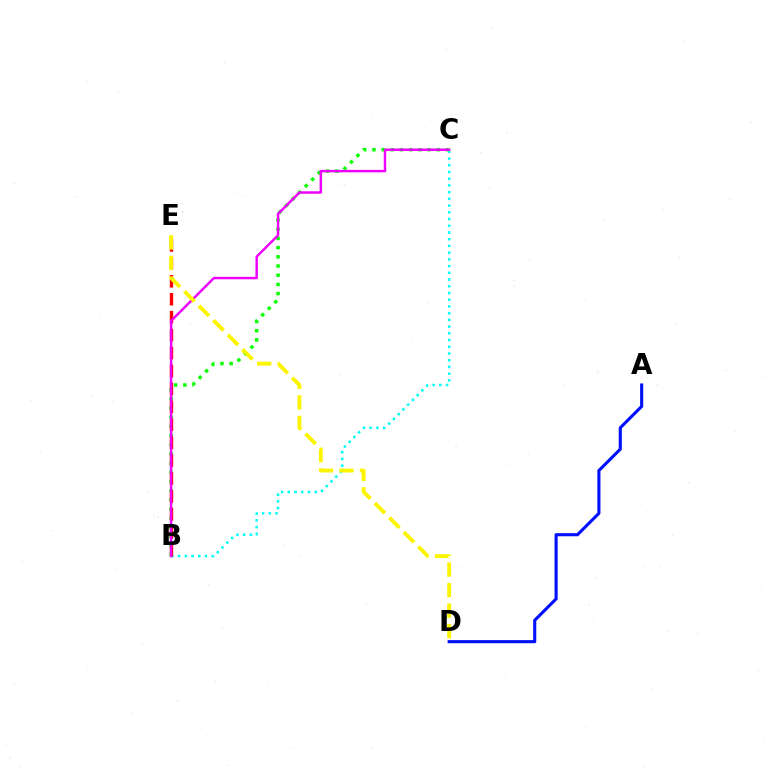{('A', 'D'): [{'color': '#0010ff', 'line_style': 'solid', 'thickness': 2.23}], ('B', 'C'): [{'color': '#00fff6', 'line_style': 'dotted', 'thickness': 1.83}, {'color': '#08ff00', 'line_style': 'dotted', 'thickness': 2.5}, {'color': '#ee00ff', 'line_style': 'solid', 'thickness': 1.77}], ('B', 'E'): [{'color': '#ff0000', 'line_style': 'dashed', 'thickness': 2.44}], ('D', 'E'): [{'color': '#fcf500', 'line_style': 'dashed', 'thickness': 2.79}]}